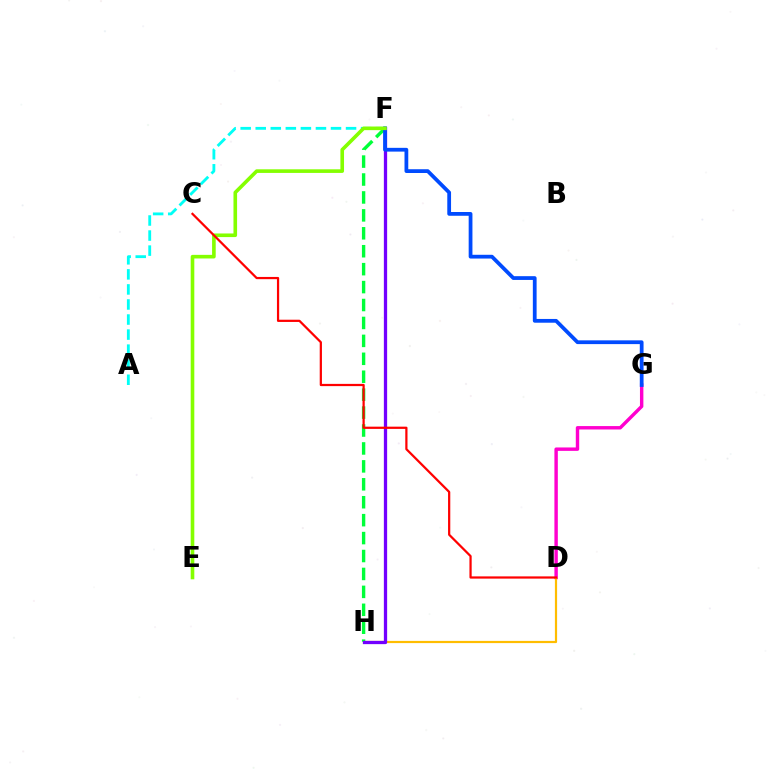{('A', 'F'): [{'color': '#00fff6', 'line_style': 'dashed', 'thickness': 2.04}], ('D', 'G'): [{'color': '#ff00cf', 'line_style': 'solid', 'thickness': 2.46}], ('D', 'H'): [{'color': '#ffbd00', 'line_style': 'solid', 'thickness': 1.58}], ('F', 'H'): [{'color': '#00ff39', 'line_style': 'dashed', 'thickness': 2.44}, {'color': '#7200ff', 'line_style': 'solid', 'thickness': 2.35}], ('F', 'G'): [{'color': '#004bff', 'line_style': 'solid', 'thickness': 2.71}], ('E', 'F'): [{'color': '#84ff00', 'line_style': 'solid', 'thickness': 2.61}], ('C', 'D'): [{'color': '#ff0000', 'line_style': 'solid', 'thickness': 1.61}]}